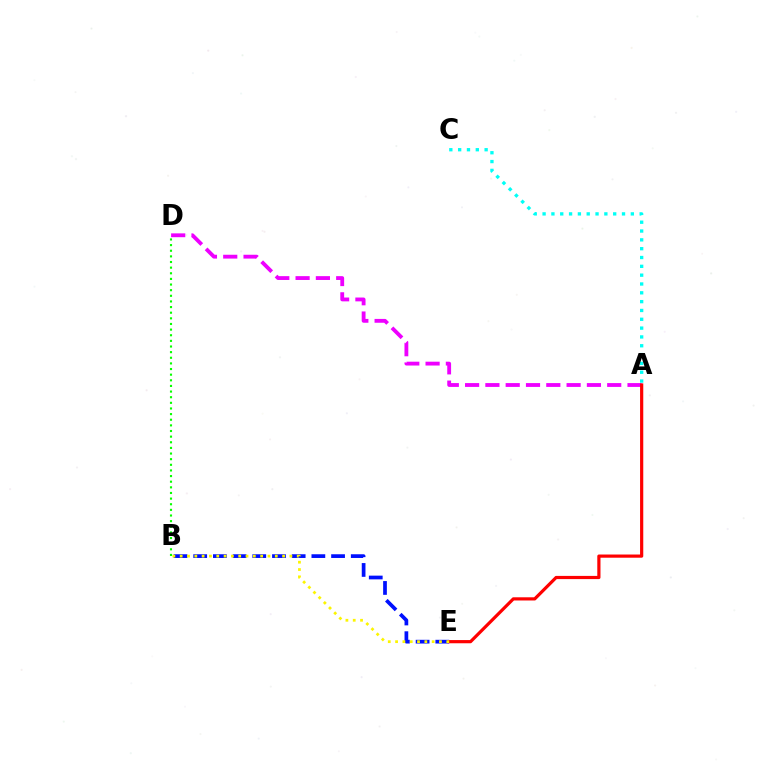{('A', 'D'): [{'color': '#ee00ff', 'line_style': 'dashed', 'thickness': 2.76}], ('A', 'C'): [{'color': '#00fff6', 'line_style': 'dotted', 'thickness': 2.4}], ('B', 'E'): [{'color': '#0010ff', 'line_style': 'dashed', 'thickness': 2.68}, {'color': '#fcf500', 'line_style': 'dotted', 'thickness': 1.99}], ('A', 'E'): [{'color': '#ff0000', 'line_style': 'solid', 'thickness': 2.3}], ('B', 'D'): [{'color': '#08ff00', 'line_style': 'dotted', 'thickness': 1.53}]}